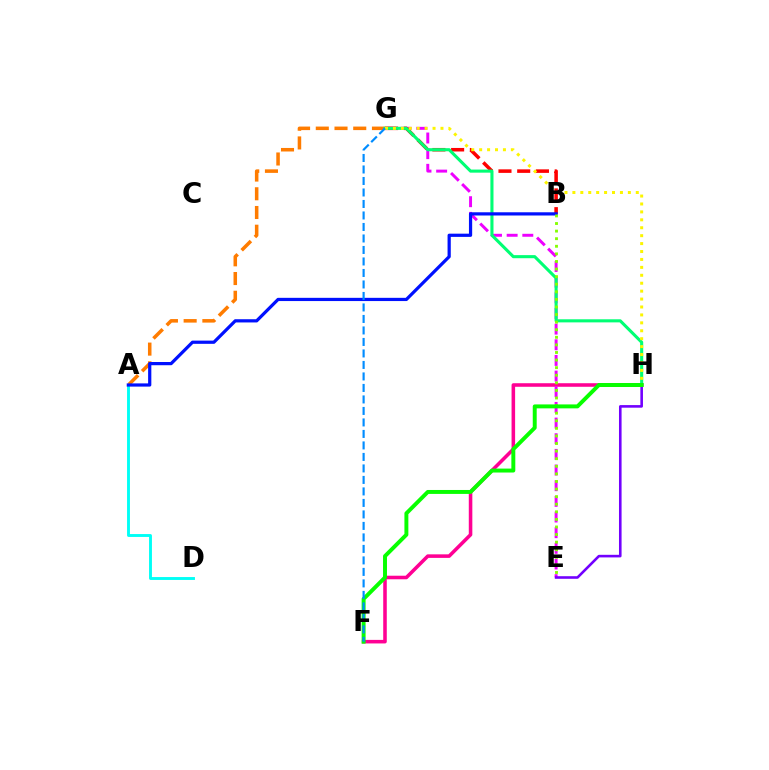{('A', 'G'): [{'color': '#ff7c00', 'line_style': 'dashed', 'thickness': 2.54}], ('F', 'H'): [{'color': '#ff0094', 'line_style': 'solid', 'thickness': 2.56}, {'color': '#08ff00', 'line_style': 'solid', 'thickness': 2.84}], ('E', 'G'): [{'color': '#ee00ff', 'line_style': 'dashed', 'thickness': 2.13}], ('B', 'G'): [{'color': '#ff0000', 'line_style': 'dashed', 'thickness': 2.55}], ('G', 'H'): [{'color': '#00ff74', 'line_style': 'solid', 'thickness': 2.23}, {'color': '#fcf500', 'line_style': 'dotted', 'thickness': 2.15}], ('A', 'D'): [{'color': '#00fff6', 'line_style': 'solid', 'thickness': 2.08}], ('A', 'B'): [{'color': '#0010ff', 'line_style': 'solid', 'thickness': 2.32}], ('B', 'E'): [{'color': '#84ff00', 'line_style': 'dotted', 'thickness': 2.06}], ('E', 'H'): [{'color': '#7200ff', 'line_style': 'solid', 'thickness': 1.87}], ('F', 'G'): [{'color': '#008cff', 'line_style': 'dashed', 'thickness': 1.56}]}